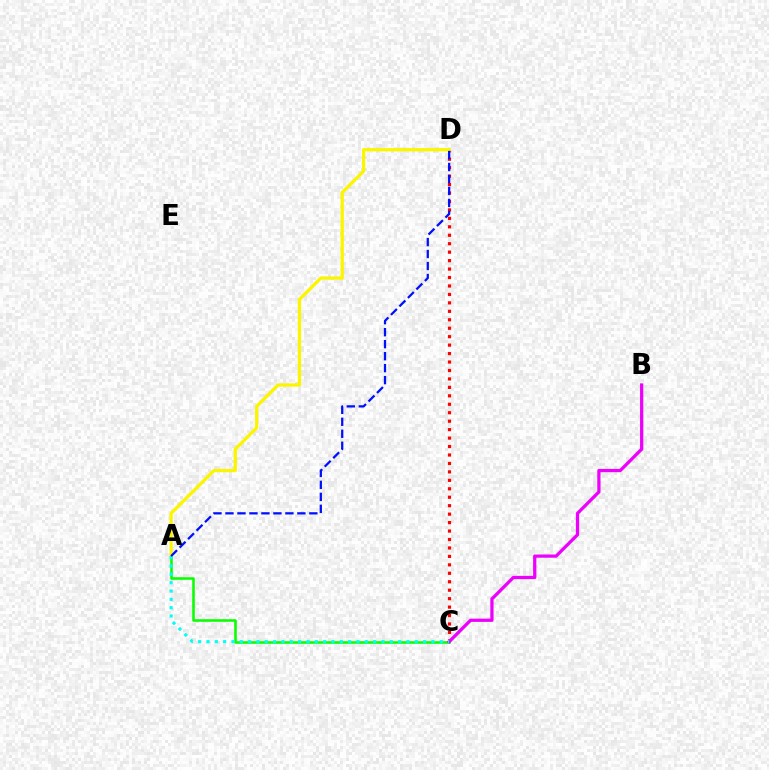{('C', 'D'): [{'color': '#ff0000', 'line_style': 'dotted', 'thickness': 2.3}], ('A', 'C'): [{'color': '#08ff00', 'line_style': 'solid', 'thickness': 1.84}, {'color': '#00fff6', 'line_style': 'dotted', 'thickness': 2.26}], ('A', 'D'): [{'color': '#fcf500', 'line_style': 'solid', 'thickness': 2.35}, {'color': '#0010ff', 'line_style': 'dashed', 'thickness': 1.63}], ('B', 'C'): [{'color': '#ee00ff', 'line_style': 'solid', 'thickness': 2.34}]}